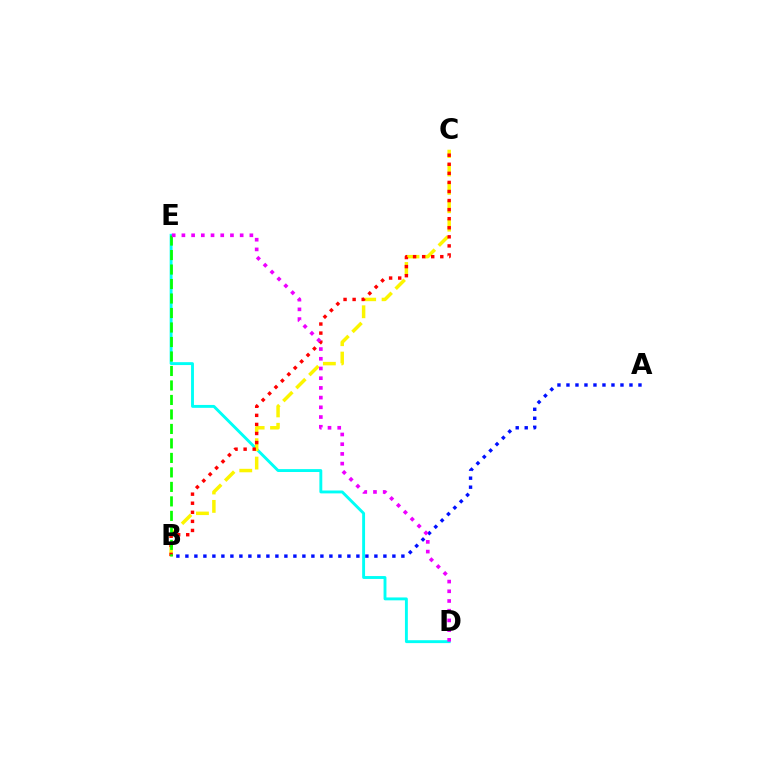{('A', 'B'): [{'color': '#0010ff', 'line_style': 'dotted', 'thickness': 2.45}], ('D', 'E'): [{'color': '#00fff6', 'line_style': 'solid', 'thickness': 2.08}, {'color': '#ee00ff', 'line_style': 'dotted', 'thickness': 2.64}], ('B', 'C'): [{'color': '#fcf500', 'line_style': 'dashed', 'thickness': 2.5}, {'color': '#ff0000', 'line_style': 'dotted', 'thickness': 2.46}], ('B', 'E'): [{'color': '#08ff00', 'line_style': 'dashed', 'thickness': 1.97}]}